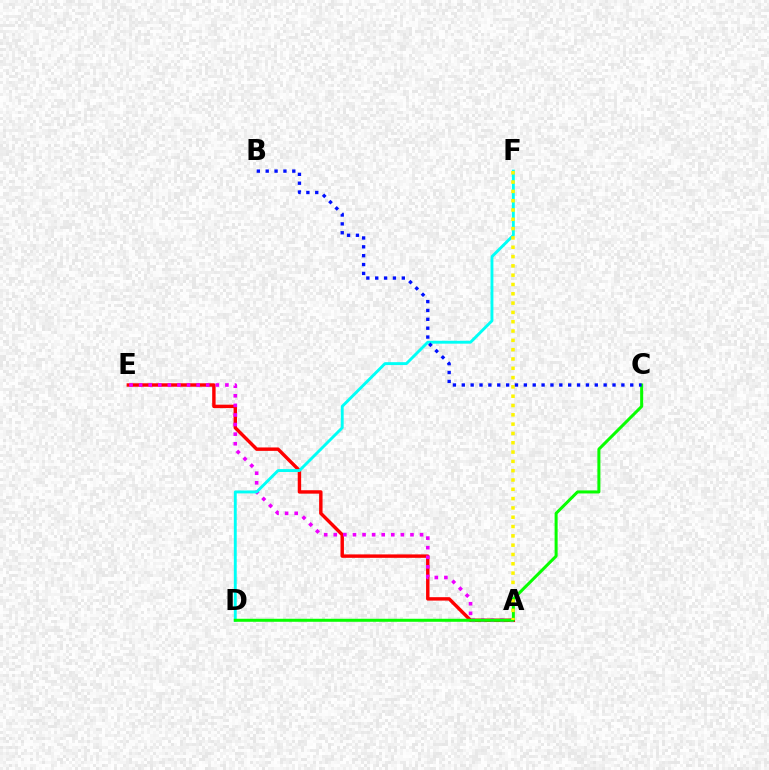{('A', 'E'): [{'color': '#ff0000', 'line_style': 'solid', 'thickness': 2.46}, {'color': '#ee00ff', 'line_style': 'dotted', 'thickness': 2.6}], ('D', 'F'): [{'color': '#00fff6', 'line_style': 'solid', 'thickness': 2.09}], ('C', 'D'): [{'color': '#08ff00', 'line_style': 'solid', 'thickness': 2.17}], ('A', 'F'): [{'color': '#fcf500', 'line_style': 'dotted', 'thickness': 2.53}], ('B', 'C'): [{'color': '#0010ff', 'line_style': 'dotted', 'thickness': 2.41}]}